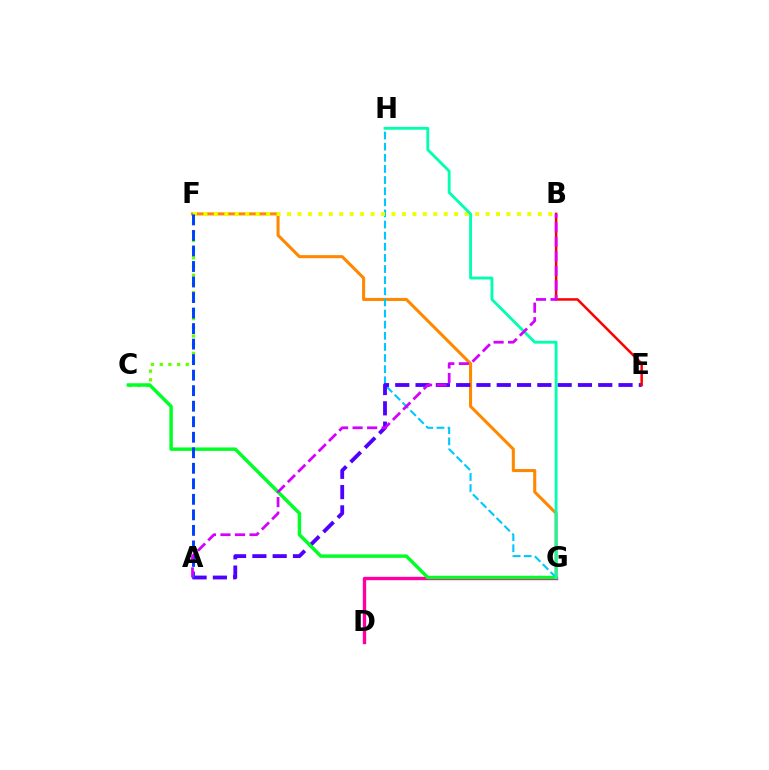{('F', 'G'): [{'color': '#ff8800', 'line_style': 'solid', 'thickness': 2.21}], ('G', 'H'): [{'color': '#00c7ff', 'line_style': 'dashed', 'thickness': 1.51}, {'color': '#00ffaf', 'line_style': 'solid', 'thickness': 2.04}], ('A', 'E'): [{'color': '#4f00ff', 'line_style': 'dashed', 'thickness': 2.76}], ('B', 'F'): [{'color': '#eeff00', 'line_style': 'dotted', 'thickness': 2.84}], ('C', 'F'): [{'color': '#66ff00', 'line_style': 'dotted', 'thickness': 2.36}], ('B', 'E'): [{'color': '#ff0000', 'line_style': 'solid', 'thickness': 1.81}], ('D', 'G'): [{'color': '#ff00a0', 'line_style': 'solid', 'thickness': 2.43}], ('C', 'G'): [{'color': '#00ff27', 'line_style': 'solid', 'thickness': 2.48}], ('A', 'F'): [{'color': '#003fff', 'line_style': 'dashed', 'thickness': 2.11}], ('A', 'B'): [{'color': '#d600ff', 'line_style': 'dashed', 'thickness': 1.97}]}